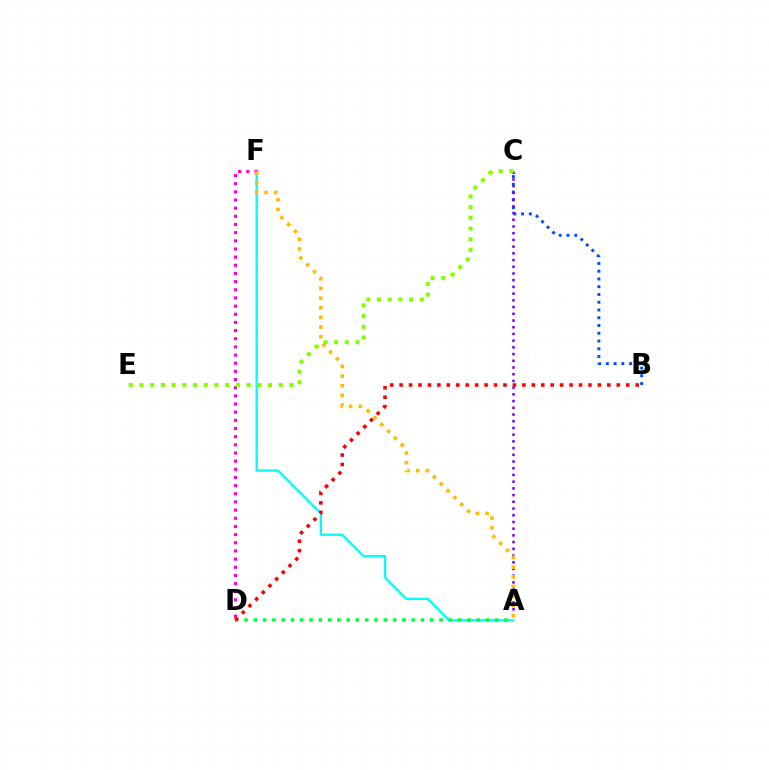{('A', 'F'): [{'color': '#00fff6', 'line_style': 'solid', 'thickness': 1.68}, {'color': '#ffbd00', 'line_style': 'dotted', 'thickness': 2.62}], ('D', 'F'): [{'color': '#ff00cf', 'line_style': 'dotted', 'thickness': 2.22}], ('B', 'C'): [{'color': '#004bff', 'line_style': 'dotted', 'thickness': 2.11}], ('A', 'C'): [{'color': '#7200ff', 'line_style': 'dotted', 'thickness': 1.82}], ('A', 'D'): [{'color': '#00ff39', 'line_style': 'dotted', 'thickness': 2.52}], ('C', 'E'): [{'color': '#84ff00', 'line_style': 'dotted', 'thickness': 2.91}], ('B', 'D'): [{'color': '#ff0000', 'line_style': 'dotted', 'thickness': 2.57}]}